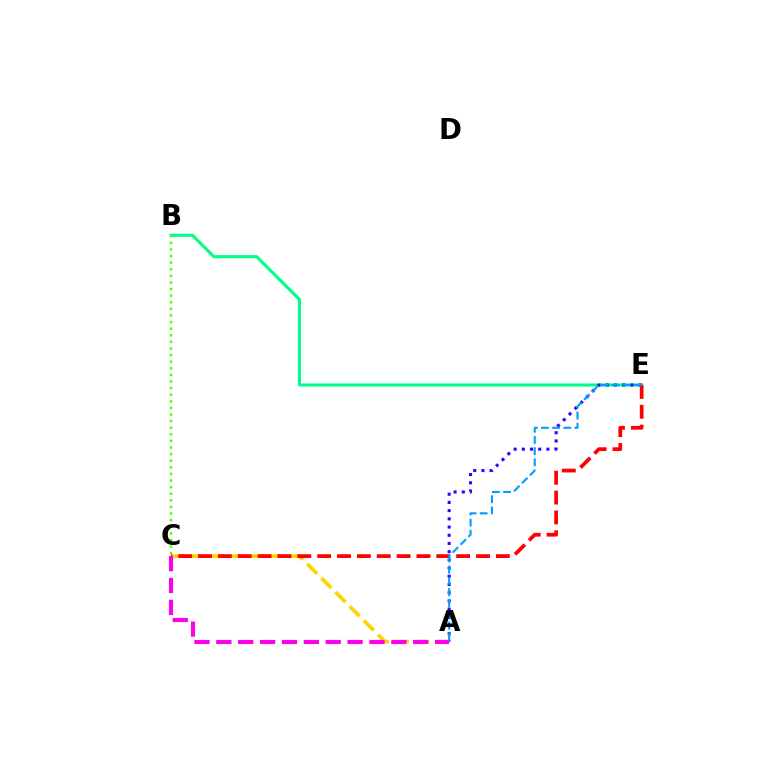{('A', 'C'): [{'color': '#ffd500', 'line_style': 'dashed', 'thickness': 2.72}, {'color': '#ff00ed', 'line_style': 'dashed', 'thickness': 2.97}], ('B', 'E'): [{'color': '#00ff86', 'line_style': 'solid', 'thickness': 2.24}], ('A', 'E'): [{'color': '#3700ff', 'line_style': 'dotted', 'thickness': 2.23}, {'color': '#009eff', 'line_style': 'dashed', 'thickness': 1.52}], ('B', 'C'): [{'color': '#4fff00', 'line_style': 'dotted', 'thickness': 1.79}], ('C', 'E'): [{'color': '#ff0000', 'line_style': 'dashed', 'thickness': 2.7}]}